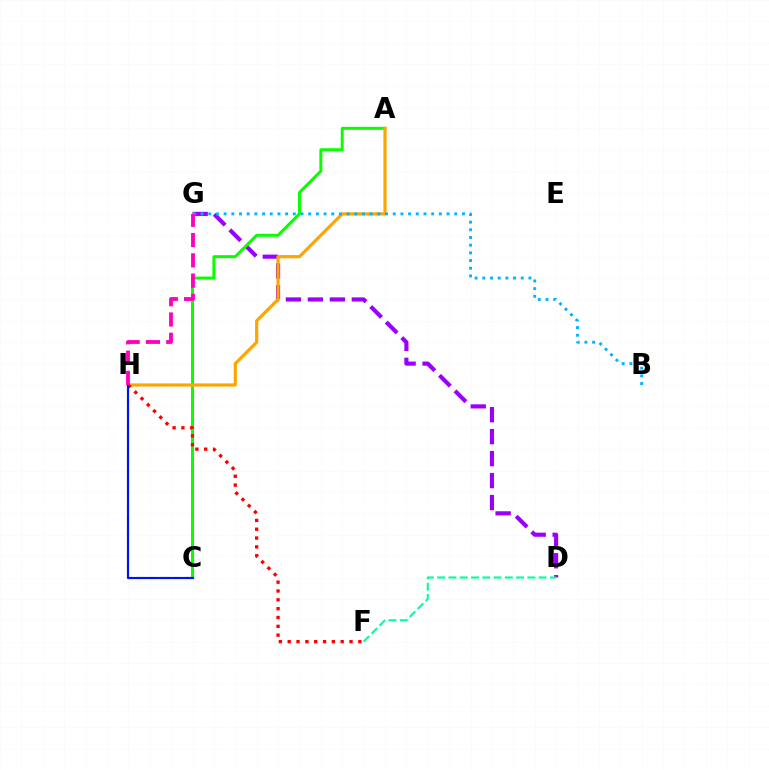{('C', 'H'): [{'color': '#b3ff00', 'line_style': 'dashed', 'thickness': 1.62}, {'color': '#0010ff', 'line_style': 'solid', 'thickness': 1.53}], ('D', 'G'): [{'color': '#9b00ff', 'line_style': 'dashed', 'thickness': 2.98}], ('A', 'C'): [{'color': '#08ff00', 'line_style': 'solid', 'thickness': 2.14}], ('A', 'H'): [{'color': '#ffa500', 'line_style': 'solid', 'thickness': 2.3}], ('B', 'G'): [{'color': '#00b5ff', 'line_style': 'dotted', 'thickness': 2.09}], ('D', 'F'): [{'color': '#00ff9d', 'line_style': 'dashed', 'thickness': 1.53}], ('F', 'H'): [{'color': '#ff0000', 'line_style': 'dotted', 'thickness': 2.4}], ('G', 'H'): [{'color': '#ff00bd', 'line_style': 'dashed', 'thickness': 2.76}]}